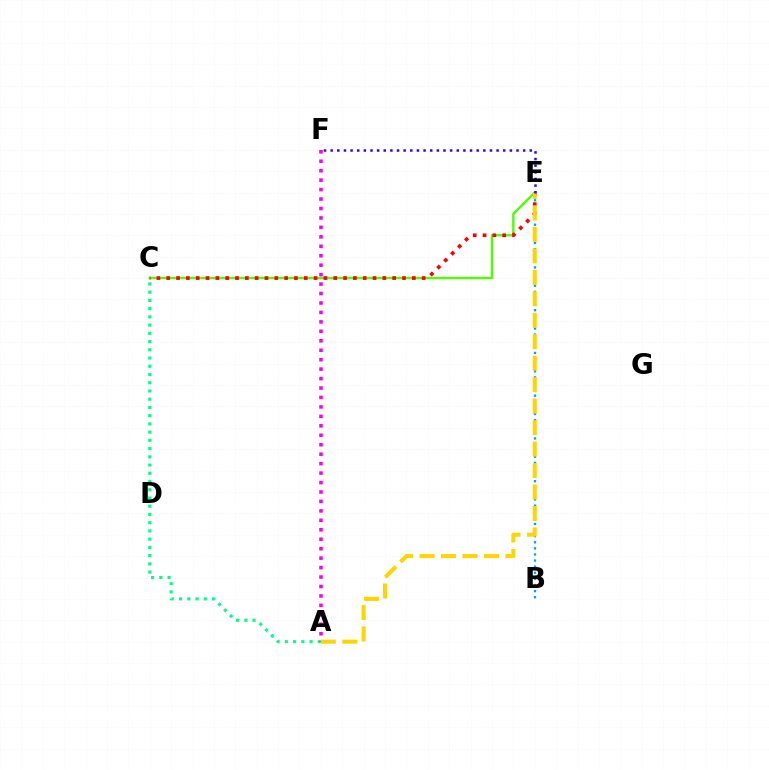{('C', 'E'): [{'color': '#4fff00', 'line_style': 'solid', 'thickness': 1.71}, {'color': '#ff0000', 'line_style': 'dotted', 'thickness': 2.67}], ('A', 'C'): [{'color': '#00ff86', 'line_style': 'dotted', 'thickness': 2.24}], ('A', 'F'): [{'color': '#ff00ed', 'line_style': 'dotted', 'thickness': 2.57}], ('B', 'E'): [{'color': '#009eff', 'line_style': 'dotted', 'thickness': 1.66}], ('A', 'E'): [{'color': '#ffd500', 'line_style': 'dashed', 'thickness': 2.92}], ('E', 'F'): [{'color': '#3700ff', 'line_style': 'dotted', 'thickness': 1.8}]}